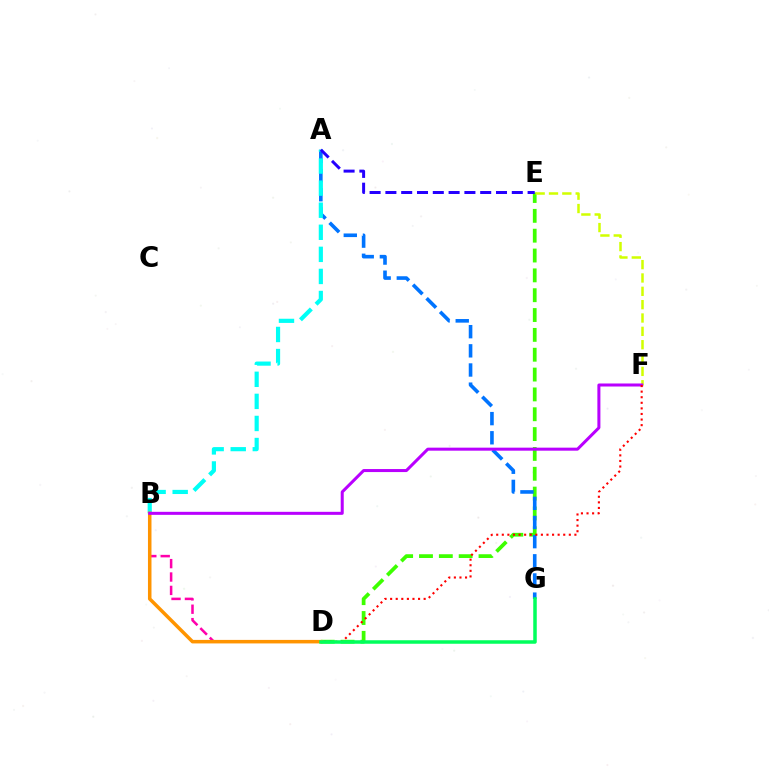{('D', 'E'): [{'color': '#3dff00', 'line_style': 'dashed', 'thickness': 2.7}], ('B', 'D'): [{'color': '#ff00ac', 'line_style': 'dashed', 'thickness': 1.82}, {'color': '#ff9400', 'line_style': 'solid', 'thickness': 2.53}], ('A', 'G'): [{'color': '#0074ff', 'line_style': 'dashed', 'thickness': 2.6}], ('A', 'B'): [{'color': '#00fff6', 'line_style': 'dashed', 'thickness': 3.0}], ('E', 'F'): [{'color': '#d1ff00', 'line_style': 'dashed', 'thickness': 1.81}], ('A', 'E'): [{'color': '#2500ff', 'line_style': 'dashed', 'thickness': 2.15}], ('B', 'F'): [{'color': '#b900ff', 'line_style': 'solid', 'thickness': 2.18}], ('D', 'F'): [{'color': '#ff0000', 'line_style': 'dotted', 'thickness': 1.52}], ('D', 'G'): [{'color': '#00ff5c', 'line_style': 'solid', 'thickness': 2.53}]}